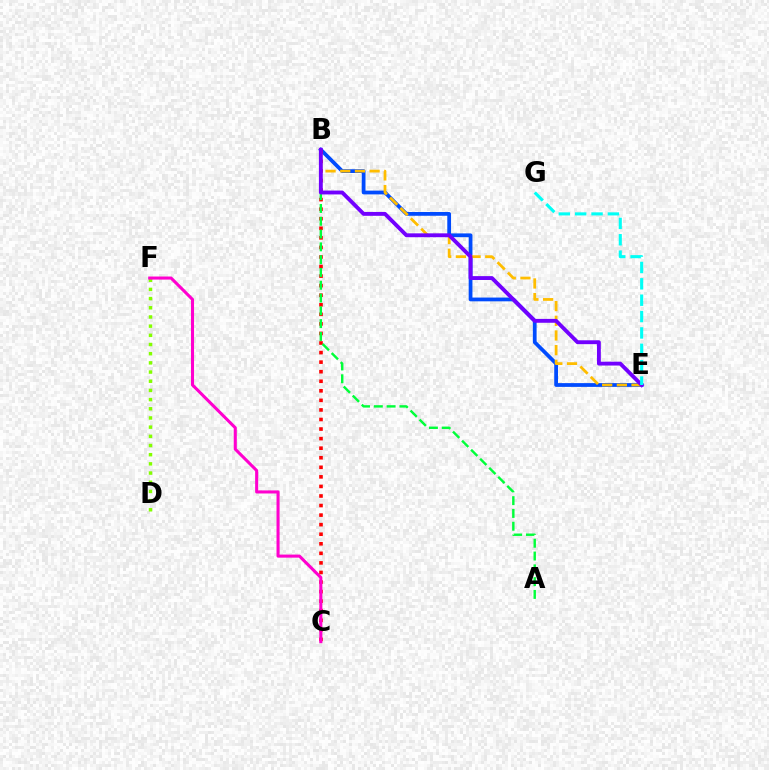{('B', 'E'): [{'color': '#004bff', 'line_style': 'solid', 'thickness': 2.71}, {'color': '#ffbd00', 'line_style': 'dashed', 'thickness': 1.99}, {'color': '#7200ff', 'line_style': 'solid', 'thickness': 2.78}], ('D', 'F'): [{'color': '#84ff00', 'line_style': 'dotted', 'thickness': 2.49}], ('B', 'C'): [{'color': '#ff0000', 'line_style': 'dotted', 'thickness': 2.6}], ('A', 'B'): [{'color': '#00ff39', 'line_style': 'dashed', 'thickness': 1.74}], ('C', 'F'): [{'color': '#ff00cf', 'line_style': 'solid', 'thickness': 2.21}], ('E', 'G'): [{'color': '#00fff6', 'line_style': 'dashed', 'thickness': 2.22}]}